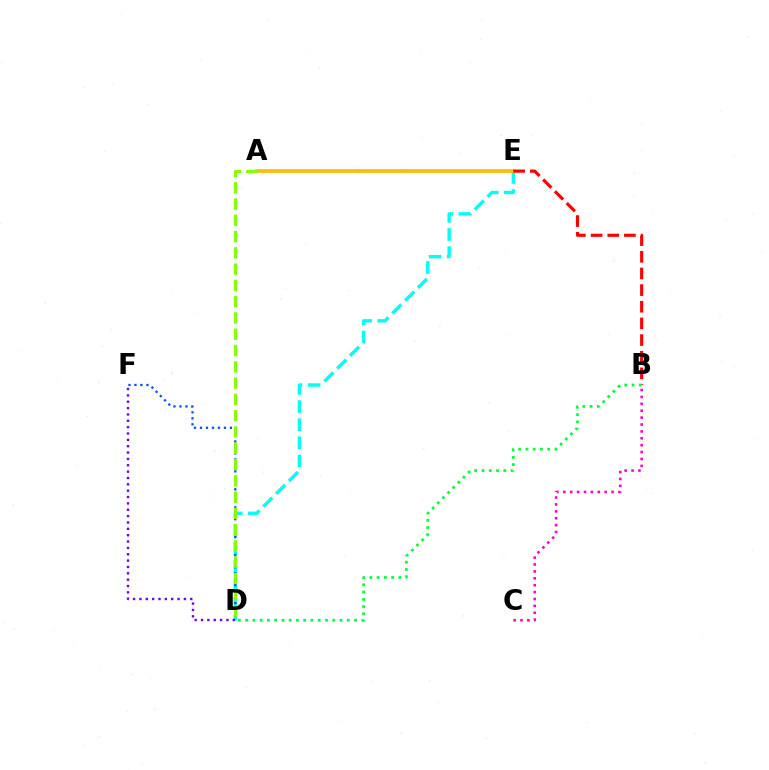{('D', 'E'): [{'color': '#00fff6', 'line_style': 'dashed', 'thickness': 2.46}], ('A', 'E'): [{'color': '#ffbd00', 'line_style': 'solid', 'thickness': 2.67}], ('D', 'F'): [{'color': '#7200ff', 'line_style': 'dotted', 'thickness': 1.73}, {'color': '#004bff', 'line_style': 'dotted', 'thickness': 1.63}], ('B', 'E'): [{'color': '#ff0000', 'line_style': 'dashed', 'thickness': 2.26}], ('B', 'C'): [{'color': '#ff00cf', 'line_style': 'dotted', 'thickness': 1.87}], ('B', 'D'): [{'color': '#00ff39', 'line_style': 'dotted', 'thickness': 1.97}], ('A', 'D'): [{'color': '#84ff00', 'line_style': 'dashed', 'thickness': 2.21}]}